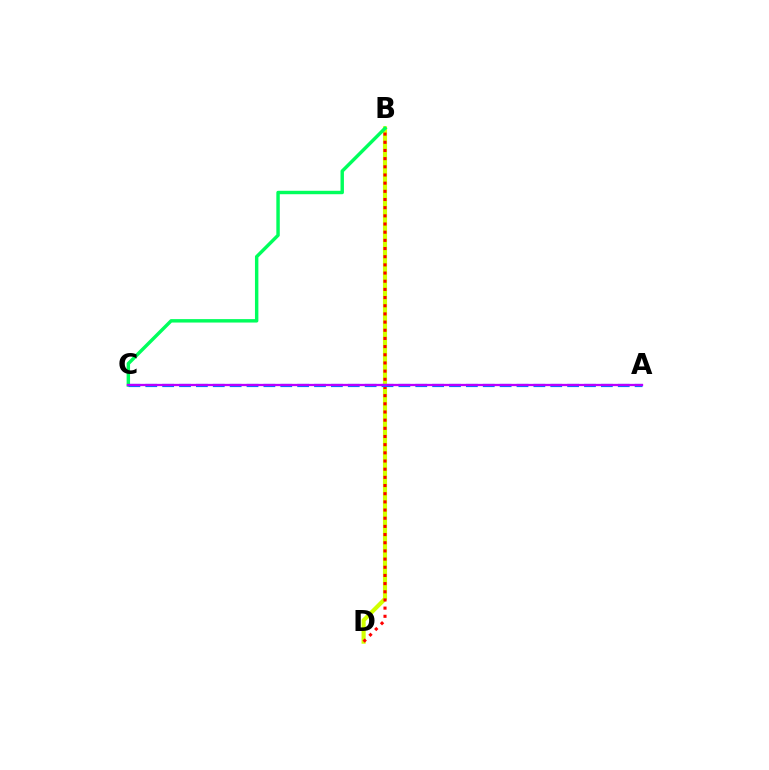{('B', 'D'): [{'color': '#d1ff00', 'line_style': 'solid', 'thickness': 2.97}, {'color': '#ff0000', 'line_style': 'dotted', 'thickness': 2.22}], ('B', 'C'): [{'color': '#00ff5c', 'line_style': 'solid', 'thickness': 2.47}], ('A', 'C'): [{'color': '#0074ff', 'line_style': 'dashed', 'thickness': 2.29}, {'color': '#b900ff', 'line_style': 'solid', 'thickness': 1.65}]}